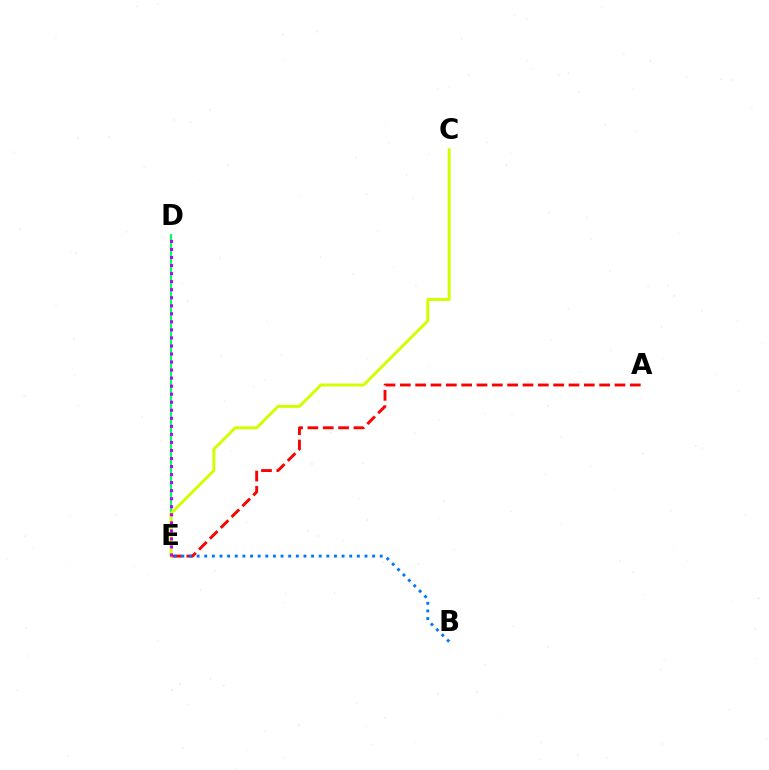{('D', 'E'): [{'color': '#00ff5c', 'line_style': 'solid', 'thickness': 1.55}, {'color': '#b900ff', 'line_style': 'dotted', 'thickness': 2.18}], ('A', 'E'): [{'color': '#ff0000', 'line_style': 'dashed', 'thickness': 2.08}], ('C', 'E'): [{'color': '#d1ff00', 'line_style': 'solid', 'thickness': 2.13}], ('B', 'E'): [{'color': '#0074ff', 'line_style': 'dotted', 'thickness': 2.07}]}